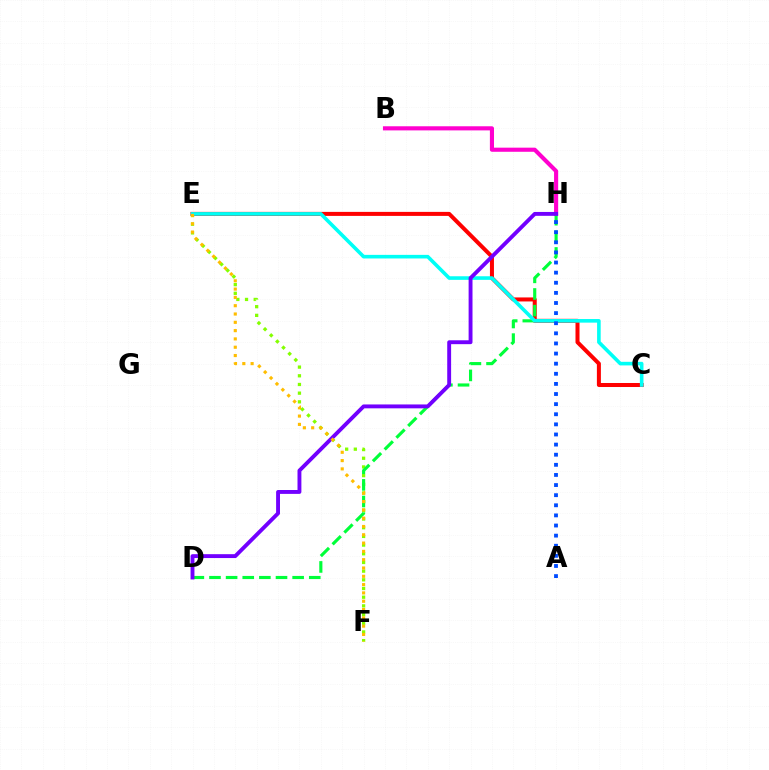{('C', 'E'): [{'color': '#ff0000', 'line_style': 'solid', 'thickness': 2.89}, {'color': '#00fff6', 'line_style': 'solid', 'thickness': 2.59}], ('B', 'H'): [{'color': '#ff00cf', 'line_style': 'solid', 'thickness': 2.97}], ('E', 'F'): [{'color': '#84ff00', 'line_style': 'dotted', 'thickness': 2.36}, {'color': '#ffbd00', 'line_style': 'dotted', 'thickness': 2.26}], ('D', 'H'): [{'color': '#00ff39', 'line_style': 'dashed', 'thickness': 2.26}, {'color': '#7200ff', 'line_style': 'solid', 'thickness': 2.8}], ('A', 'H'): [{'color': '#004bff', 'line_style': 'dotted', 'thickness': 2.75}]}